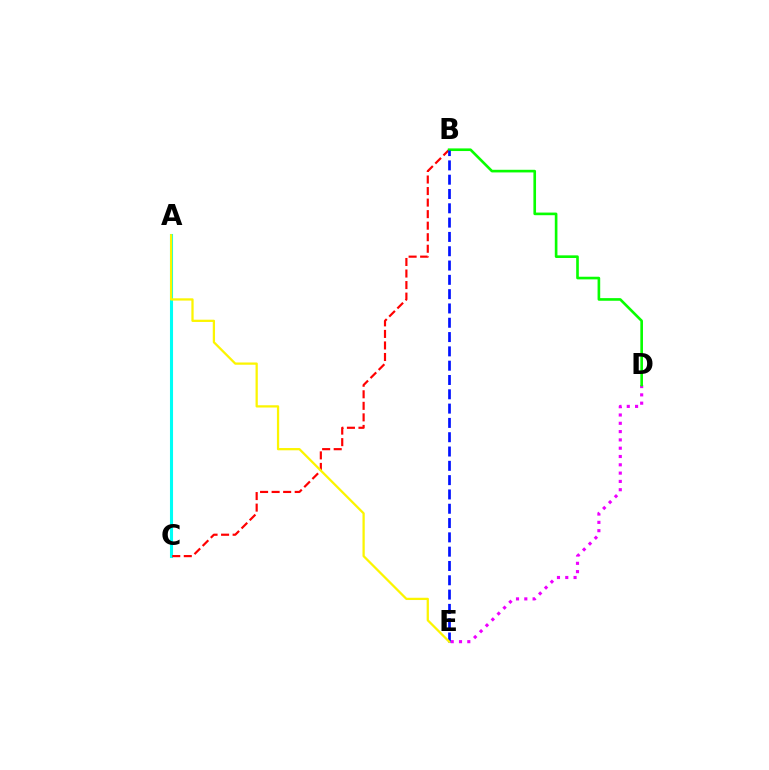{('A', 'C'): [{'color': '#00fff6', 'line_style': 'solid', 'thickness': 2.22}], ('D', 'E'): [{'color': '#ee00ff', 'line_style': 'dotted', 'thickness': 2.26}], ('B', 'C'): [{'color': '#ff0000', 'line_style': 'dashed', 'thickness': 1.57}], ('B', 'D'): [{'color': '#08ff00', 'line_style': 'solid', 'thickness': 1.9}], ('B', 'E'): [{'color': '#0010ff', 'line_style': 'dashed', 'thickness': 1.94}], ('A', 'E'): [{'color': '#fcf500', 'line_style': 'solid', 'thickness': 1.63}]}